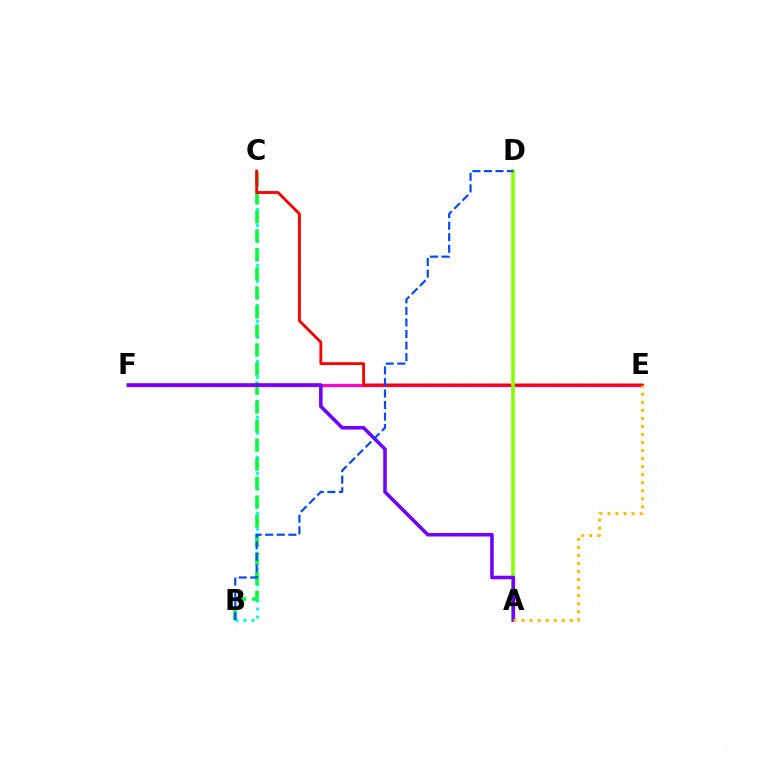{('B', 'C'): [{'color': '#00fff6', 'line_style': 'dotted', 'thickness': 2.17}, {'color': '#00ff39', 'line_style': 'dashed', 'thickness': 2.58}], ('E', 'F'): [{'color': '#ff00cf', 'line_style': 'solid', 'thickness': 2.31}], ('C', 'E'): [{'color': '#ff0000', 'line_style': 'solid', 'thickness': 2.04}], ('A', 'D'): [{'color': '#84ff00', 'line_style': 'solid', 'thickness': 2.58}], ('A', 'F'): [{'color': '#7200ff', 'line_style': 'solid', 'thickness': 2.56}], ('B', 'D'): [{'color': '#004bff', 'line_style': 'dashed', 'thickness': 1.57}], ('A', 'E'): [{'color': '#ffbd00', 'line_style': 'dotted', 'thickness': 2.18}]}